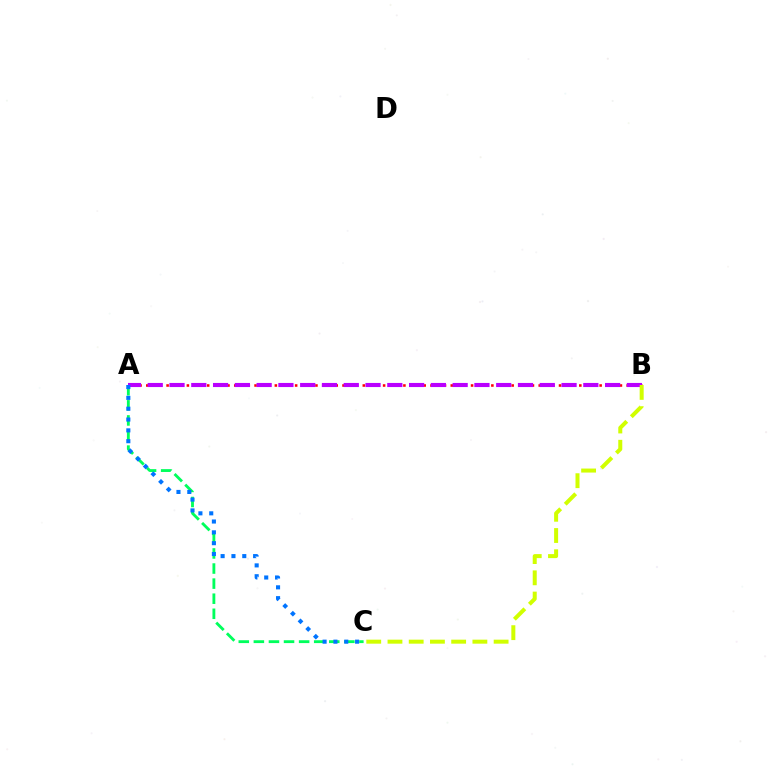{('A', 'C'): [{'color': '#00ff5c', 'line_style': 'dashed', 'thickness': 2.05}, {'color': '#0074ff', 'line_style': 'dotted', 'thickness': 2.94}], ('A', 'B'): [{'color': '#ff0000', 'line_style': 'dotted', 'thickness': 1.84}, {'color': '#b900ff', 'line_style': 'dashed', 'thickness': 2.96}], ('B', 'C'): [{'color': '#d1ff00', 'line_style': 'dashed', 'thickness': 2.88}]}